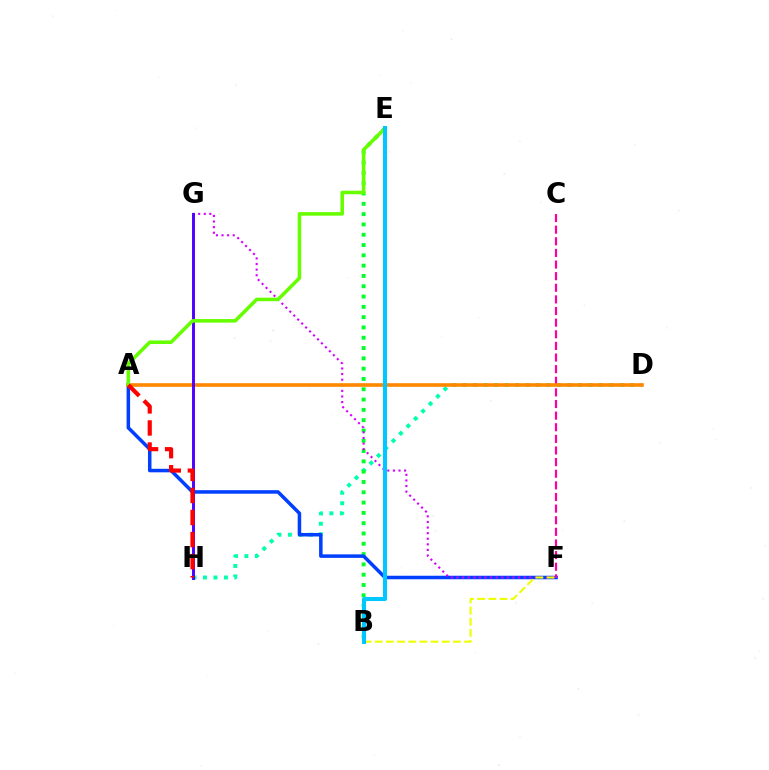{('D', 'H'): [{'color': '#00ffaf', 'line_style': 'dotted', 'thickness': 2.85}], ('B', 'E'): [{'color': '#00ff27', 'line_style': 'dotted', 'thickness': 2.8}, {'color': '#00c7ff', 'line_style': 'solid', 'thickness': 2.92}], ('A', 'F'): [{'color': '#003fff', 'line_style': 'solid', 'thickness': 2.53}], ('C', 'F'): [{'color': '#ff00a0', 'line_style': 'dashed', 'thickness': 1.58}], ('F', 'G'): [{'color': '#d600ff', 'line_style': 'dotted', 'thickness': 1.52}], ('A', 'D'): [{'color': '#ff8800', 'line_style': 'solid', 'thickness': 2.6}], ('G', 'H'): [{'color': '#4f00ff', 'line_style': 'solid', 'thickness': 2.11}], ('B', 'F'): [{'color': '#eeff00', 'line_style': 'dashed', 'thickness': 1.52}], ('A', 'E'): [{'color': '#66ff00', 'line_style': 'solid', 'thickness': 2.56}], ('A', 'H'): [{'color': '#ff0000', 'line_style': 'dashed', 'thickness': 3.0}]}